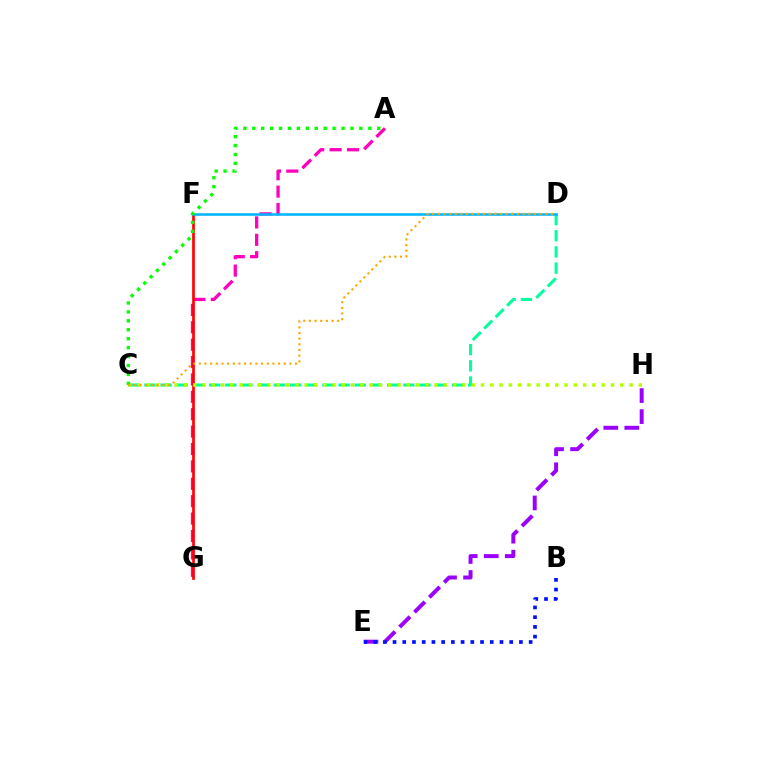{('C', 'D'): [{'color': '#00ff9d', 'line_style': 'dashed', 'thickness': 2.2}, {'color': '#ffa500', 'line_style': 'dotted', 'thickness': 1.54}], ('A', 'G'): [{'color': '#ff00bd', 'line_style': 'dashed', 'thickness': 2.36}], ('E', 'H'): [{'color': '#9b00ff', 'line_style': 'dashed', 'thickness': 2.86}], ('F', 'G'): [{'color': '#ff0000', 'line_style': 'solid', 'thickness': 1.93}], ('C', 'H'): [{'color': '#b3ff00', 'line_style': 'dotted', 'thickness': 2.52}], ('D', 'F'): [{'color': '#00b5ff', 'line_style': 'solid', 'thickness': 1.84}], ('A', 'C'): [{'color': '#08ff00', 'line_style': 'dotted', 'thickness': 2.43}], ('B', 'E'): [{'color': '#0010ff', 'line_style': 'dotted', 'thickness': 2.64}]}